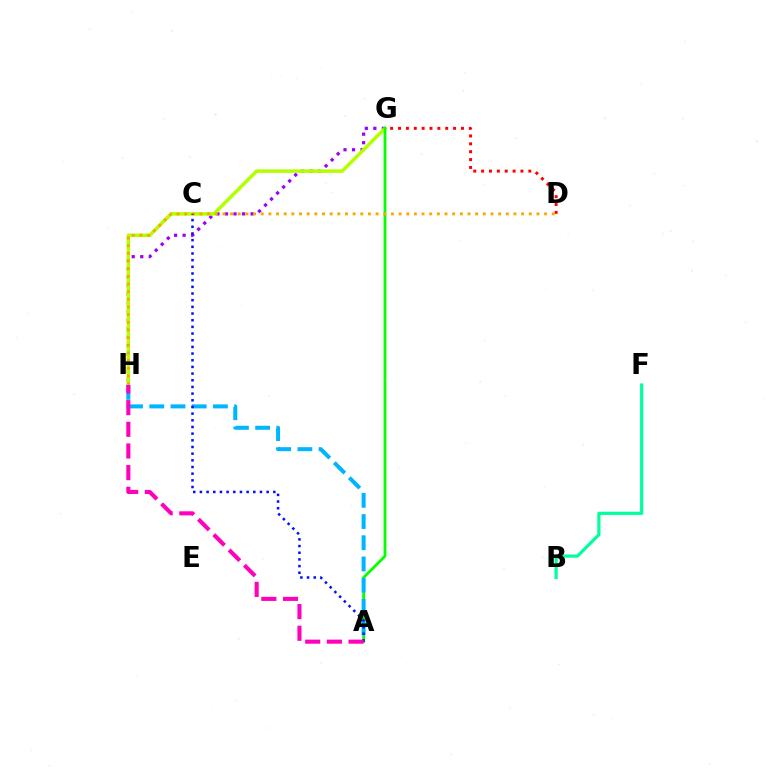{('D', 'G'): [{'color': '#ff0000', 'line_style': 'dotted', 'thickness': 2.14}], ('G', 'H'): [{'color': '#9b00ff', 'line_style': 'dotted', 'thickness': 2.32}, {'color': '#b3ff00', 'line_style': 'solid', 'thickness': 2.53}], ('A', 'G'): [{'color': '#08ff00', 'line_style': 'solid', 'thickness': 2.02}], ('A', 'H'): [{'color': '#00b5ff', 'line_style': 'dashed', 'thickness': 2.88}, {'color': '#ff00bd', 'line_style': 'dashed', 'thickness': 2.94}], ('B', 'F'): [{'color': '#00ff9d', 'line_style': 'solid', 'thickness': 2.3}], ('D', 'H'): [{'color': '#ffa500', 'line_style': 'dotted', 'thickness': 2.08}], ('A', 'C'): [{'color': '#0010ff', 'line_style': 'dotted', 'thickness': 1.81}]}